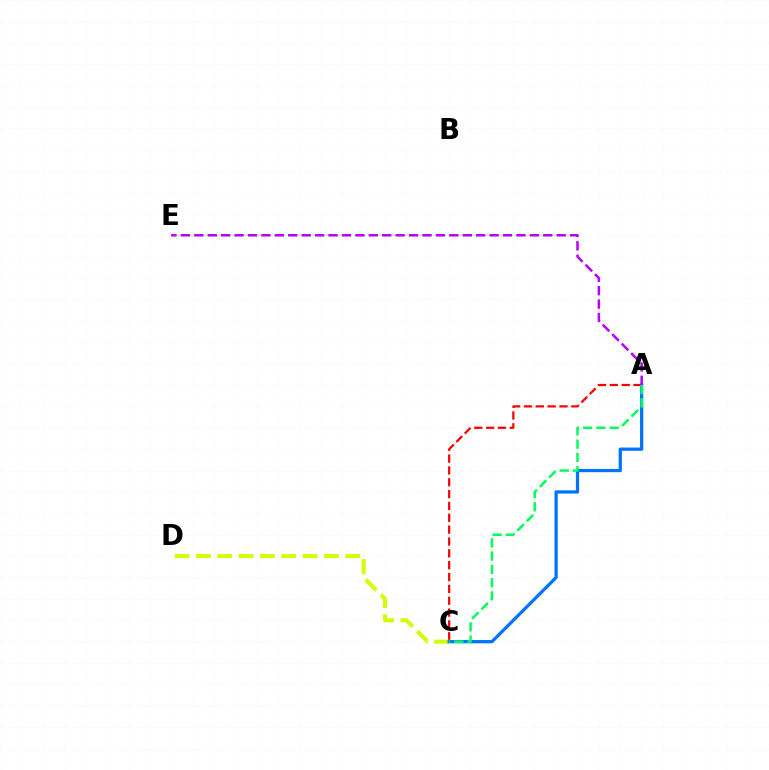{('A', 'C'): [{'color': '#ff0000', 'line_style': 'dashed', 'thickness': 1.61}, {'color': '#0074ff', 'line_style': 'solid', 'thickness': 2.34}, {'color': '#00ff5c', 'line_style': 'dashed', 'thickness': 1.8}], ('C', 'D'): [{'color': '#d1ff00', 'line_style': 'dashed', 'thickness': 2.9}], ('A', 'E'): [{'color': '#b900ff', 'line_style': 'dashed', 'thickness': 1.82}]}